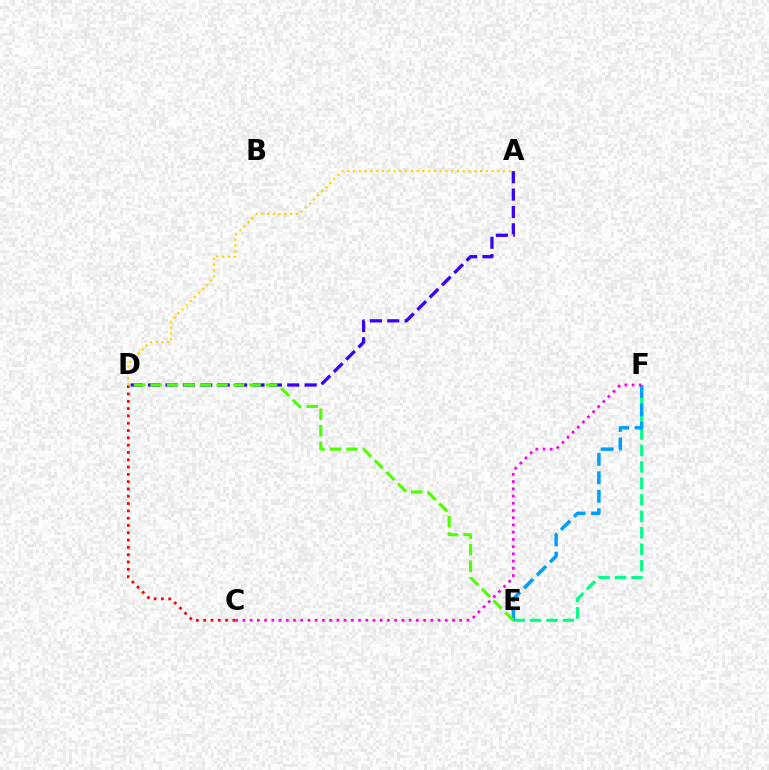{('E', 'F'): [{'color': '#00ff86', 'line_style': 'dashed', 'thickness': 2.24}, {'color': '#009eff', 'line_style': 'dashed', 'thickness': 2.51}], ('A', 'D'): [{'color': '#3700ff', 'line_style': 'dashed', 'thickness': 2.36}, {'color': '#ffd500', 'line_style': 'dotted', 'thickness': 1.57}], ('C', 'D'): [{'color': '#ff0000', 'line_style': 'dotted', 'thickness': 1.98}], ('D', 'E'): [{'color': '#4fff00', 'line_style': 'dashed', 'thickness': 2.24}], ('C', 'F'): [{'color': '#ff00ed', 'line_style': 'dotted', 'thickness': 1.96}]}